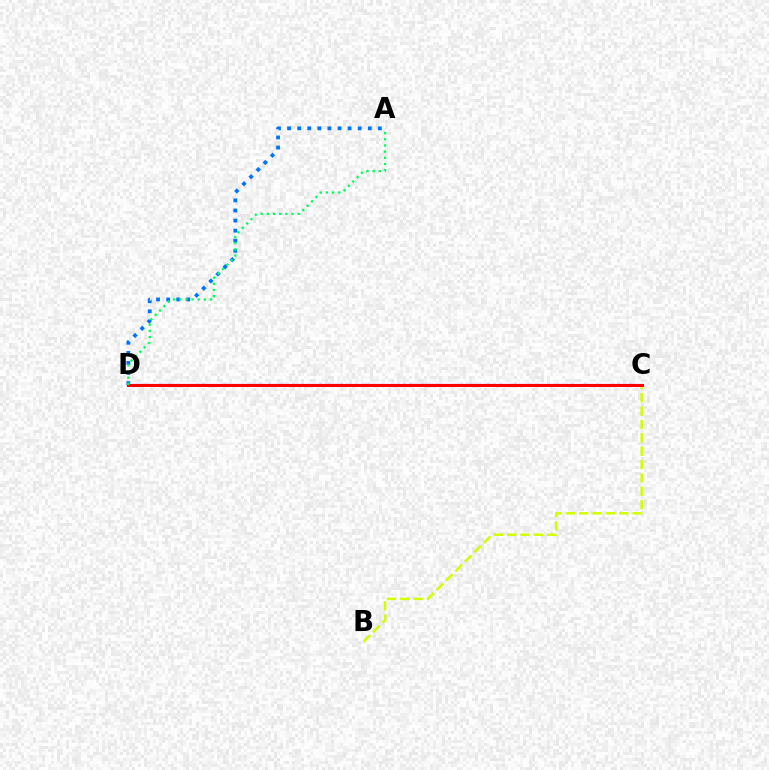{('A', 'D'): [{'color': '#0074ff', 'line_style': 'dotted', 'thickness': 2.74}, {'color': '#00ff5c', 'line_style': 'dotted', 'thickness': 1.68}], ('B', 'C'): [{'color': '#d1ff00', 'line_style': 'dashed', 'thickness': 1.81}], ('C', 'D'): [{'color': '#b900ff', 'line_style': 'solid', 'thickness': 1.57}, {'color': '#ff0000', 'line_style': 'solid', 'thickness': 2.15}]}